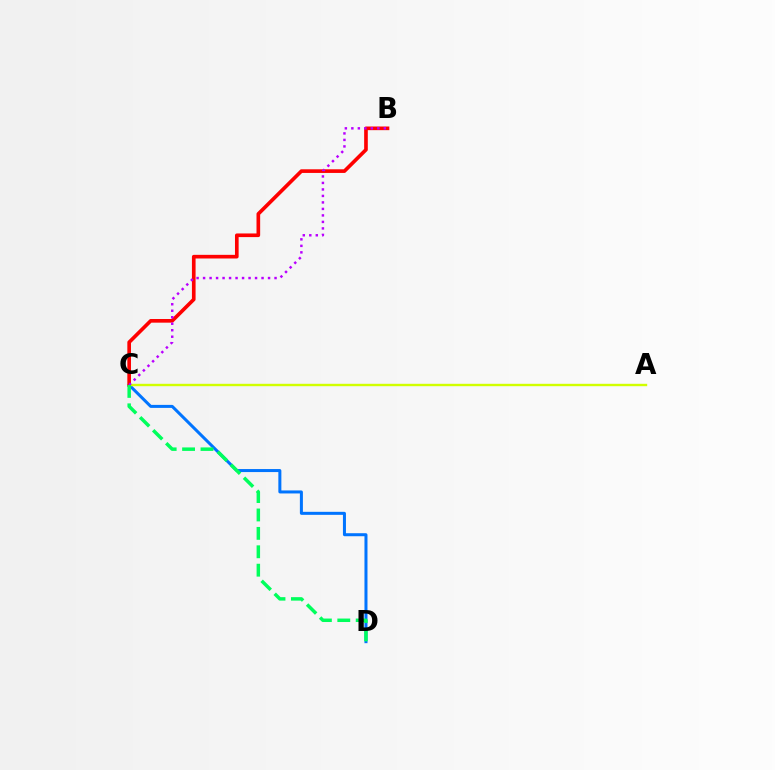{('C', 'D'): [{'color': '#0074ff', 'line_style': 'solid', 'thickness': 2.17}, {'color': '#00ff5c', 'line_style': 'dashed', 'thickness': 2.5}], ('A', 'C'): [{'color': '#d1ff00', 'line_style': 'solid', 'thickness': 1.72}], ('B', 'C'): [{'color': '#ff0000', 'line_style': 'solid', 'thickness': 2.63}, {'color': '#b900ff', 'line_style': 'dotted', 'thickness': 1.77}]}